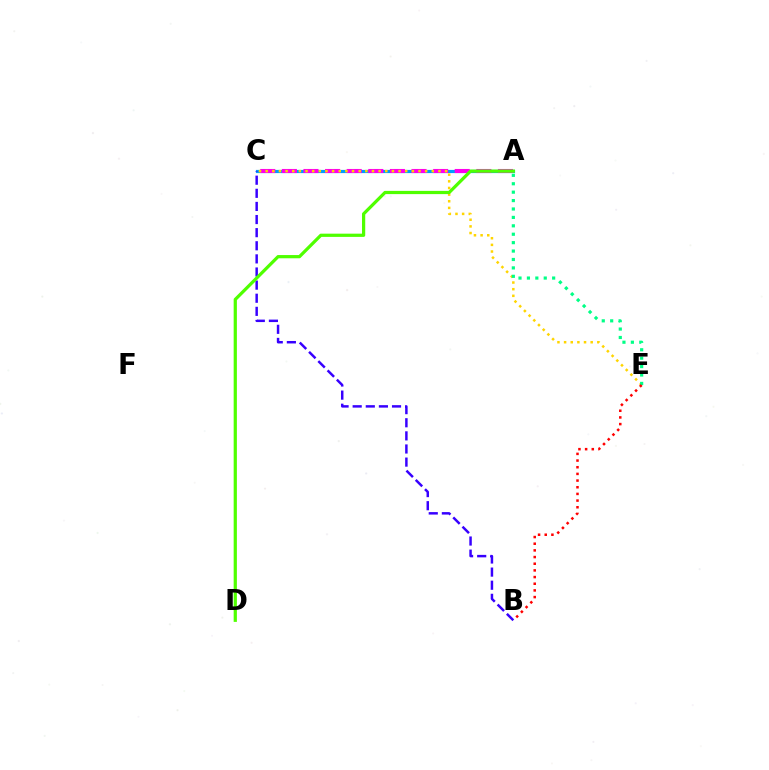{('A', 'C'): [{'color': '#009eff', 'line_style': 'solid', 'thickness': 2.29}, {'color': '#ff00ed', 'line_style': 'dashed', 'thickness': 2.94}], ('B', 'C'): [{'color': '#3700ff', 'line_style': 'dashed', 'thickness': 1.78}], ('C', 'E'): [{'color': '#ffd500', 'line_style': 'dotted', 'thickness': 1.81}], ('A', 'D'): [{'color': '#4fff00', 'line_style': 'solid', 'thickness': 2.32}], ('A', 'E'): [{'color': '#00ff86', 'line_style': 'dotted', 'thickness': 2.29}], ('B', 'E'): [{'color': '#ff0000', 'line_style': 'dotted', 'thickness': 1.81}]}